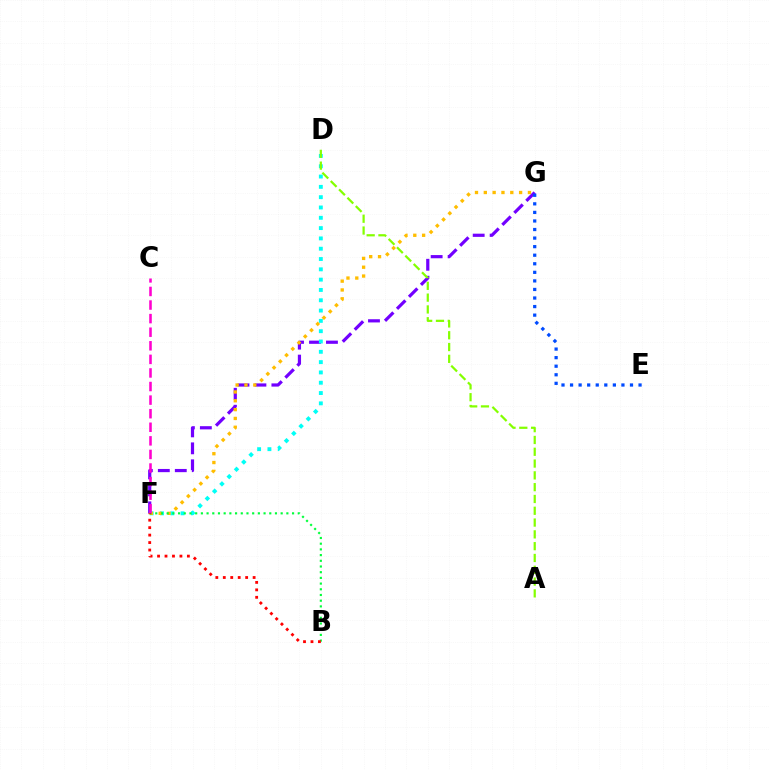{('F', 'G'): [{'color': '#7200ff', 'line_style': 'dashed', 'thickness': 2.3}, {'color': '#ffbd00', 'line_style': 'dotted', 'thickness': 2.4}], ('D', 'F'): [{'color': '#00fff6', 'line_style': 'dotted', 'thickness': 2.8}], ('B', 'F'): [{'color': '#00ff39', 'line_style': 'dotted', 'thickness': 1.55}, {'color': '#ff0000', 'line_style': 'dotted', 'thickness': 2.03}], ('E', 'G'): [{'color': '#004bff', 'line_style': 'dotted', 'thickness': 2.33}], ('A', 'D'): [{'color': '#84ff00', 'line_style': 'dashed', 'thickness': 1.6}], ('C', 'F'): [{'color': '#ff00cf', 'line_style': 'dashed', 'thickness': 1.85}]}